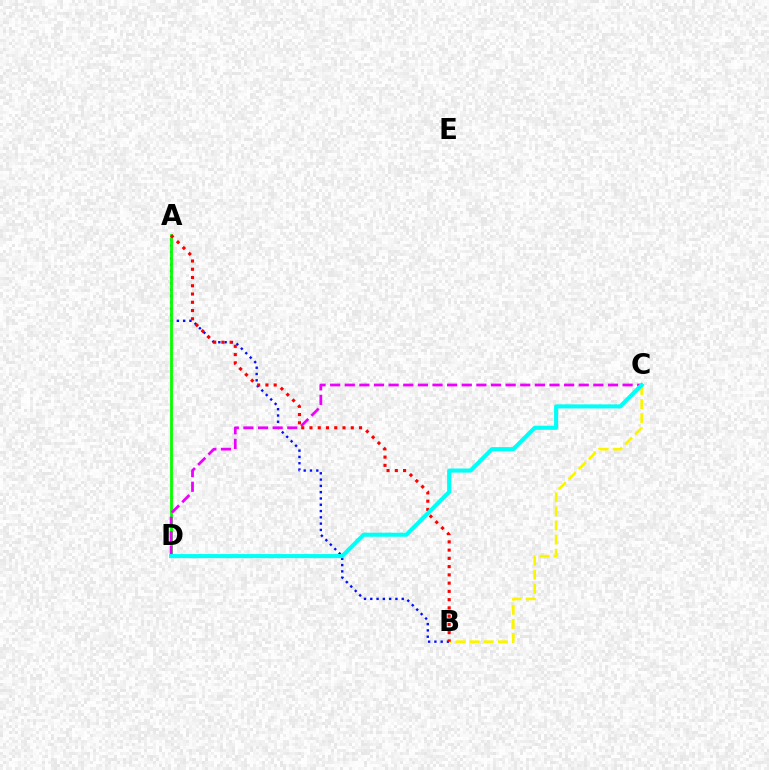{('A', 'B'): [{'color': '#0010ff', 'line_style': 'dotted', 'thickness': 1.71}, {'color': '#ff0000', 'line_style': 'dotted', 'thickness': 2.24}], ('A', 'D'): [{'color': '#08ff00', 'line_style': 'solid', 'thickness': 2.04}], ('B', 'C'): [{'color': '#fcf500', 'line_style': 'dashed', 'thickness': 1.92}], ('C', 'D'): [{'color': '#ee00ff', 'line_style': 'dashed', 'thickness': 1.99}, {'color': '#00fff6', 'line_style': 'solid', 'thickness': 2.94}]}